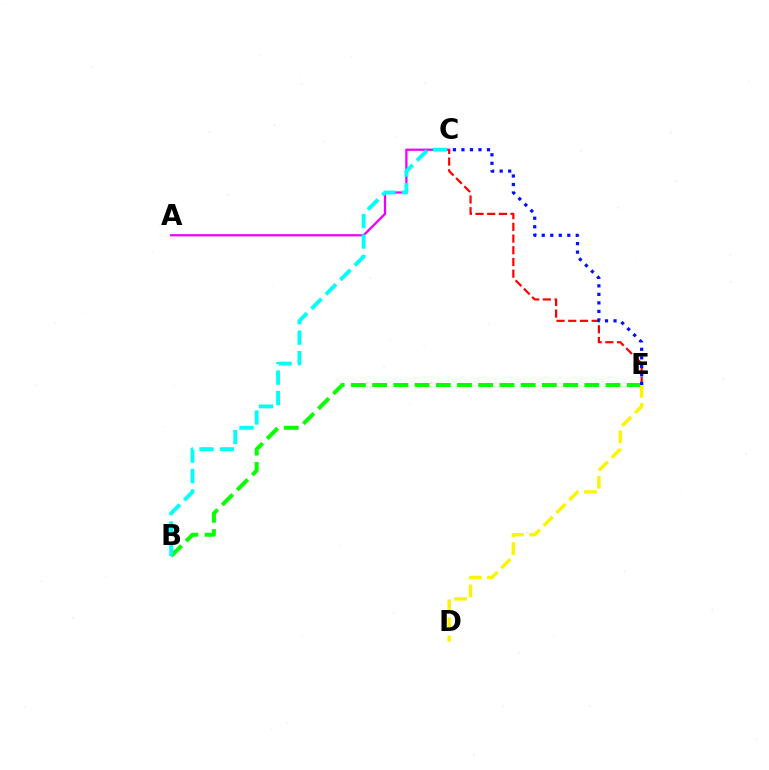{('A', 'C'): [{'color': '#ee00ff', 'line_style': 'solid', 'thickness': 1.64}], ('C', 'E'): [{'color': '#ff0000', 'line_style': 'dashed', 'thickness': 1.59}, {'color': '#0010ff', 'line_style': 'dotted', 'thickness': 2.31}], ('B', 'E'): [{'color': '#08ff00', 'line_style': 'dashed', 'thickness': 2.88}], ('B', 'C'): [{'color': '#00fff6', 'line_style': 'dashed', 'thickness': 2.78}], ('D', 'E'): [{'color': '#fcf500', 'line_style': 'dashed', 'thickness': 2.46}]}